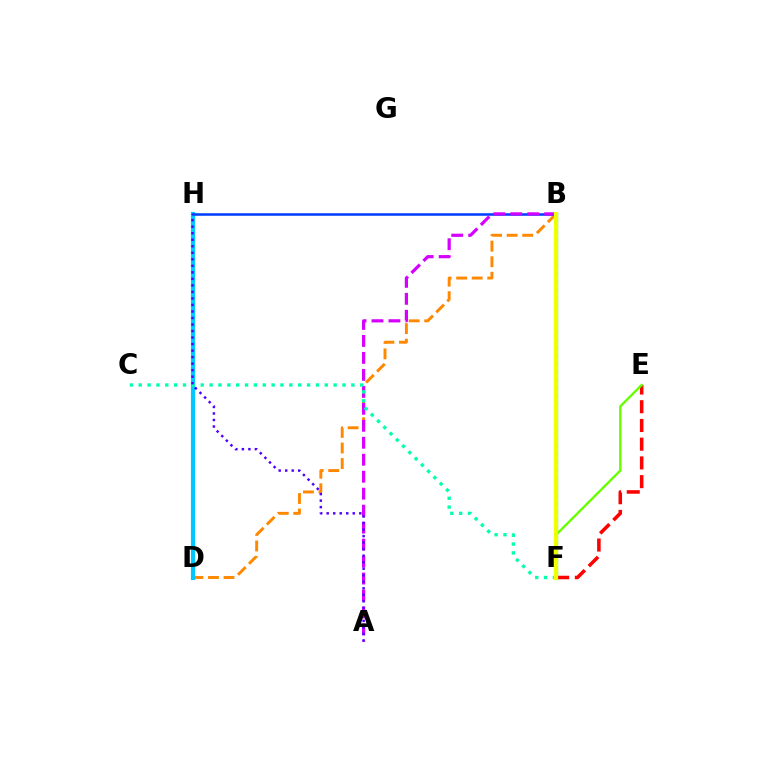{('B', 'D'): [{'color': '#ff8800', 'line_style': 'dashed', 'thickness': 2.11}], ('D', 'H'): [{'color': '#00c7ff', 'line_style': 'solid', 'thickness': 2.99}], ('B', 'H'): [{'color': '#003fff', 'line_style': 'solid', 'thickness': 1.84}], ('A', 'B'): [{'color': '#d600ff', 'line_style': 'dashed', 'thickness': 2.31}], ('E', 'F'): [{'color': '#ff0000', 'line_style': 'dashed', 'thickness': 2.54}, {'color': '#66ff00', 'line_style': 'solid', 'thickness': 1.69}], ('C', 'F'): [{'color': '#00ffaf', 'line_style': 'dotted', 'thickness': 2.41}], ('A', 'H'): [{'color': '#4f00ff', 'line_style': 'dotted', 'thickness': 1.77}], ('B', 'F'): [{'color': '#00ff27', 'line_style': 'solid', 'thickness': 2.3}, {'color': '#ff00a0', 'line_style': 'dotted', 'thickness': 2.23}, {'color': '#eeff00', 'line_style': 'solid', 'thickness': 3.0}]}